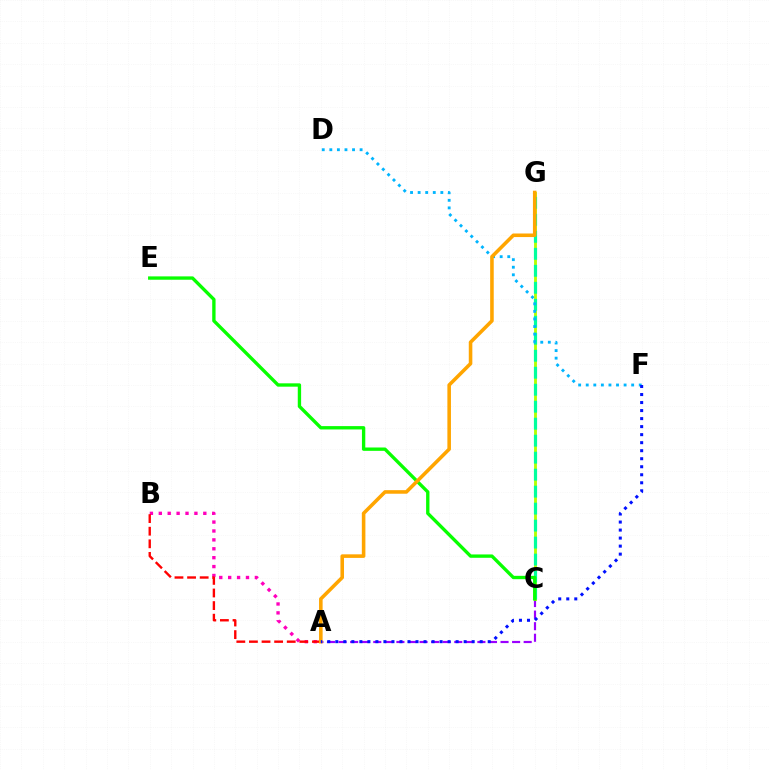{('A', 'B'): [{'color': '#ff00bd', 'line_style': 'dotted', 'thickness': 2.42}, {'color': '#ff0000', 'line_style': 'dashed', 'thickness': 1.71}], ('A', 'C'): [{'color': '#9b00ff', 'line_style': 'dashed', 'thickness': 1.57}], ('C', 'G'): [{'color': '#b3ff00', 'line_style': 'solid', 'thickness': 2.05}, {'color': '#00ff9d', 'line_style': 'dashed', 'thickness': 2.31}], ('C', 'E'): [{'color': '#08ff00', 'line_style': 'solid', 'thickness': 2.41}], ('D', 'F'): [{'color': '#00b5ff', 'line_style': 'dotted', 'thickness': 2.06}], ('A', 'G'): [{'color': '#ffa500', 'line_style': 'solid', 'thickness': 2.57}], ('A', 'F'): [{'color': '#0010ff', 'line_style': 'dotted', 'thickness': 2.18}]}